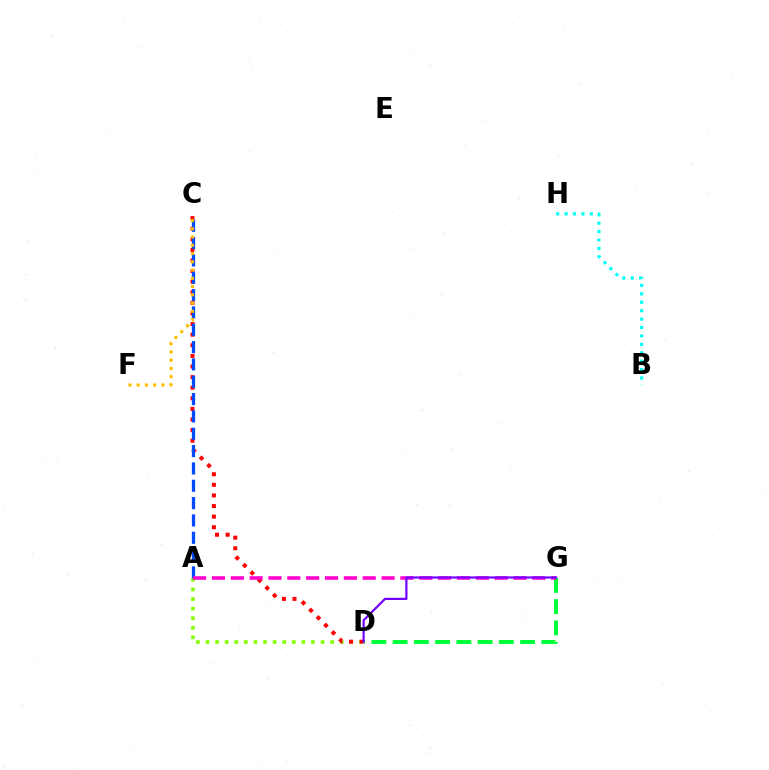{('A', 'D'): [{'color': '#84ff00', 'line_style': 'dotted', 'thickness': 2.6}], ('C', 'D'): [{'color': '#ff0000', 'line_style': 'dotted', 'thickness': 2.88}], ('A', 'C'): [{'color': '#004bff', 'line_style': 'dashed', 'thickness': 2.35}], ('D', 'G'): [{'color': '#00ff39', 'line_style': 'dashed', 'thickness': 2.89}, {'color': '#7200ff', 'line_style': 'solid', 'thickness': 1.57}], ('A', 'G'): [{'color': '#ff00cf', 'line_style': 'dashed', 'thickness': 2.56}], ('B', 'H'): [{'color': '#00fff6', 'line_style': 'dotted', 'thickness': 2.29}], ('C', 'F'): [{'color': '#ffbd00', 'line_style': 'dotted', 'thickness': 2.24}]}